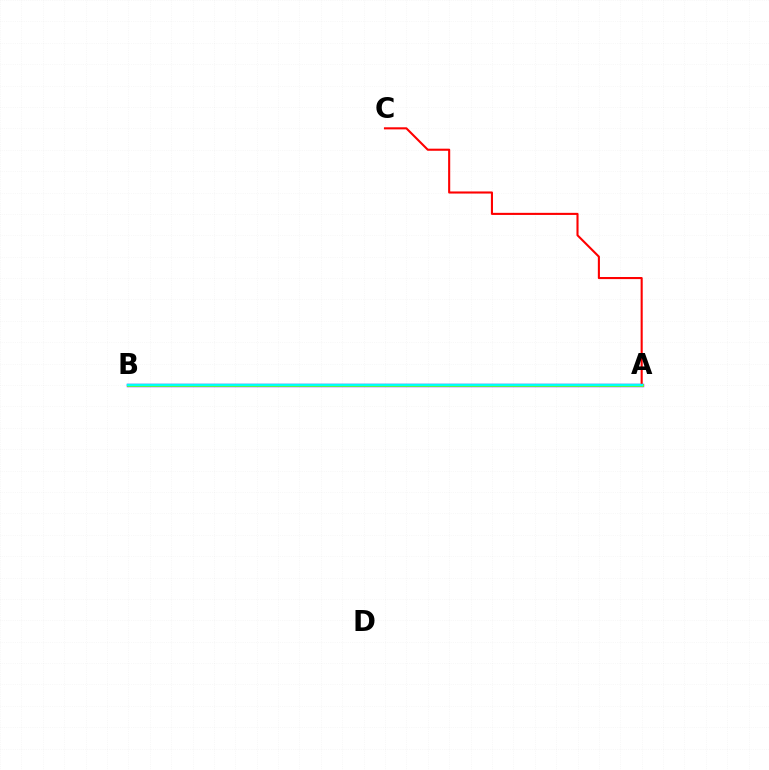{('A', 'B'): [{'color': '#7200ff', 'line_style': 'solid', 'thickness': 2.46}, {'color': '#84ff00', 'line_style': 'solid', 'thickness': 2.07}, {'color': '#00fff6', 'line_style': 'solid', 'thickness': 1.77}], ('A', 'C'): [{'color': '#ff0000', 'line_style': 'solid', 'thickness': 1.51}]}